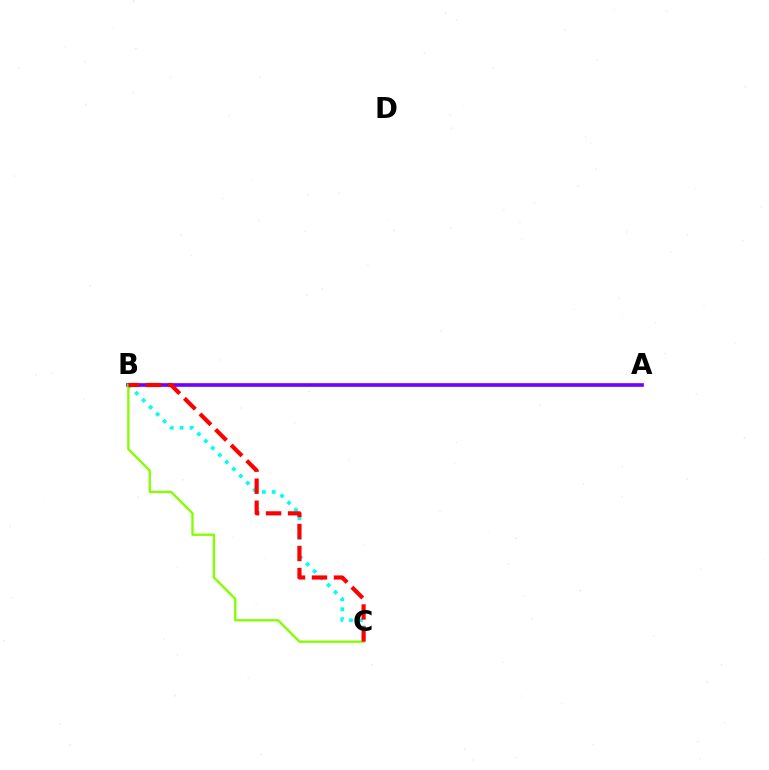{('B', 'C'): [{'color': '#00fff6', 'line_style': 'dotted', 'thickness': 2.69}, {'color': '#84ff00', 'line_style': 'solid', 'thickness': 1.7}, {'color': '#ff0000', 'line_style': 'dashed', 'thickness': 2.99}], ('A', 'B'): [{'color': '#7200ff', 'line_style': 'solid', 'thickness': 2.63}]}